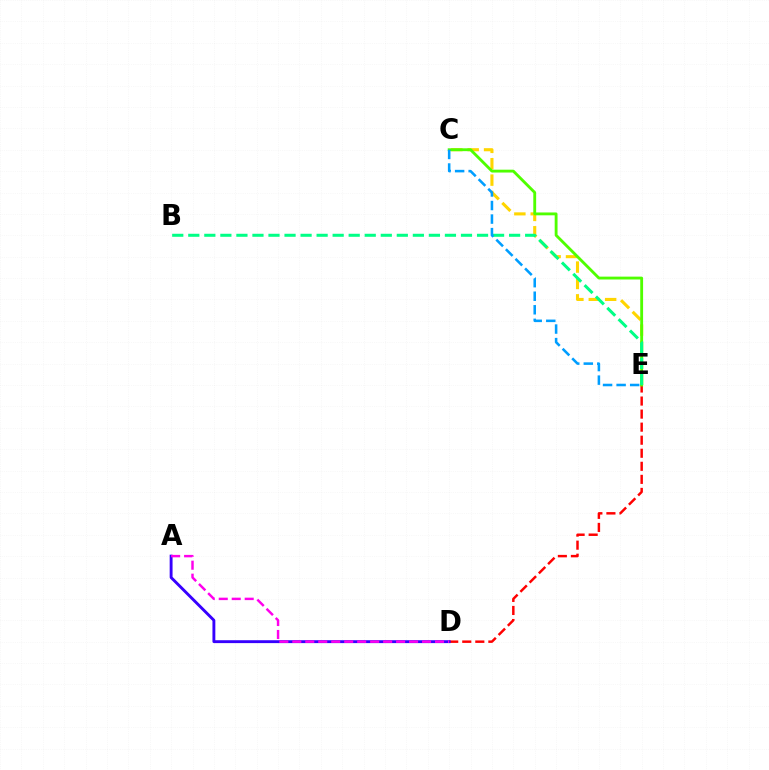{('D', 'E'): [{'color': '#ff0000', 'line_style': 'dashed', 'thickness': 1.77}], ('A', 'D'): [{'color': '#3700ff', 'line_style': 'solid', 'thickness': 2.08}, {'color': '#ff00ed', 'line_style': 'dashed', 'thickness': 1.76}], ('C', 'E'): [{'color': '#ffd500', 'line_style': 'dashed', 'thickness': 2.23}, {'color': '#4fff00', 'line_style': 'solid', 'thickness': 2.05}, {'color': '#009eff', 'line_style': 'dashed', 'thickness': 1.84}], ('B', 'E'): [{'color': '#00ff86', 'line_style': 'dashed', 'thickness': 2.18}]}